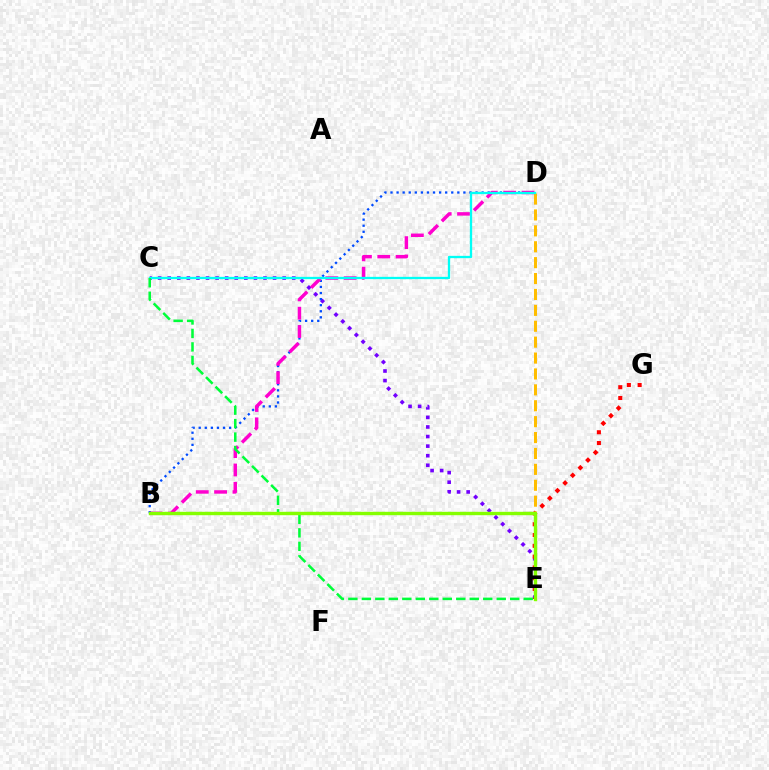{('C', 'E'): [{'color': '#7200ff', 'line_style': 'dotted', 'thickness': 2.6}, {'color': '#00ff39', 'line_style': 'dashed', 'thickness': 1.83}], ('E', 'G'): [{'color': '#ff0000', 'line_style': 'dotted', 'thickness': 2.93}], ('B', 'D'): [{'color': '#004bff', 'line_style': 'dotted', 'thickness': 1.65}, {'color': '#ff00cf', 'line_style': 'dashed', 'thickness': 2.49}], ('D', 'E'): [{'color': '#ffbd00', 'line_style': 'dashed', 'thickness': 2.16}], ('C', 'D'): [{'color': '#00fff6', 'line_style': 'solid', 'thickness': 1.66}], ('B', 'E'): [{'color': '#84ff00', 'line_style': 'solid', 'thickness': 2.45}]}